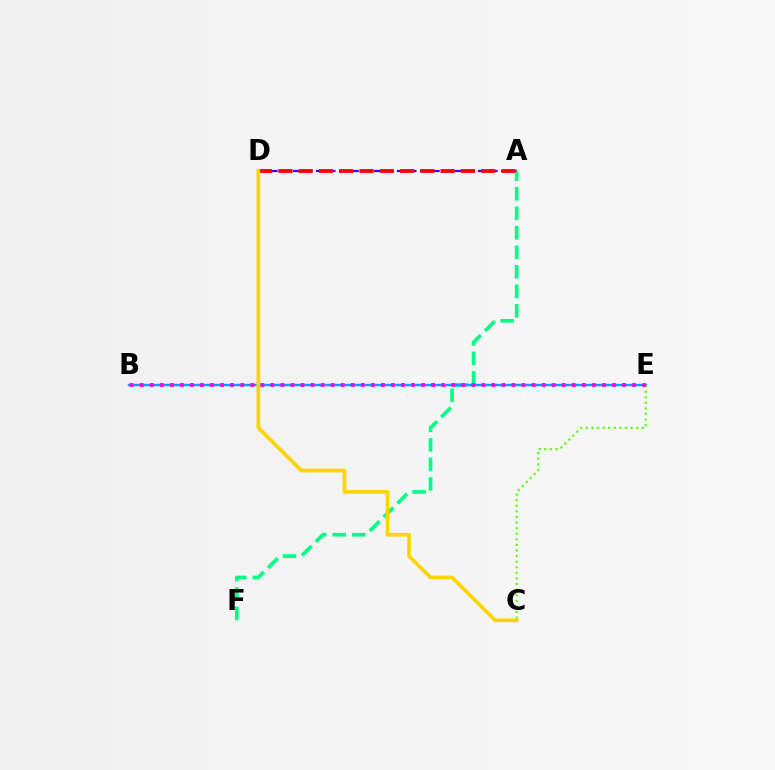{('A', 'D'): [{'color': '#3700ff', 'line_style': 'dashed', 'thickness': 1.57}, {'color': '#ff0000', 'line_style': 'dashed', 'thickness': 2.76}], ('A', 'F'): [{'color': '#00ff86', 'line_style': 'dashed', 'thickness': 2.65}], ('B', 'E'): [{'color': '#009eff', 'line_style': 'solid', 'thickness': 1.77}, {'color': '#ff00ed', 'line_style': 'dotted', 'thickness': 2.73}], ('C', 'E'): [{'color': '#4fff00', 'line_style': 'dotted', 'thickness': 1.52}], ('C', 'D'): [{'color': '#ffd500', 'line_style': 'solid', 'thickness': 2.66}]}